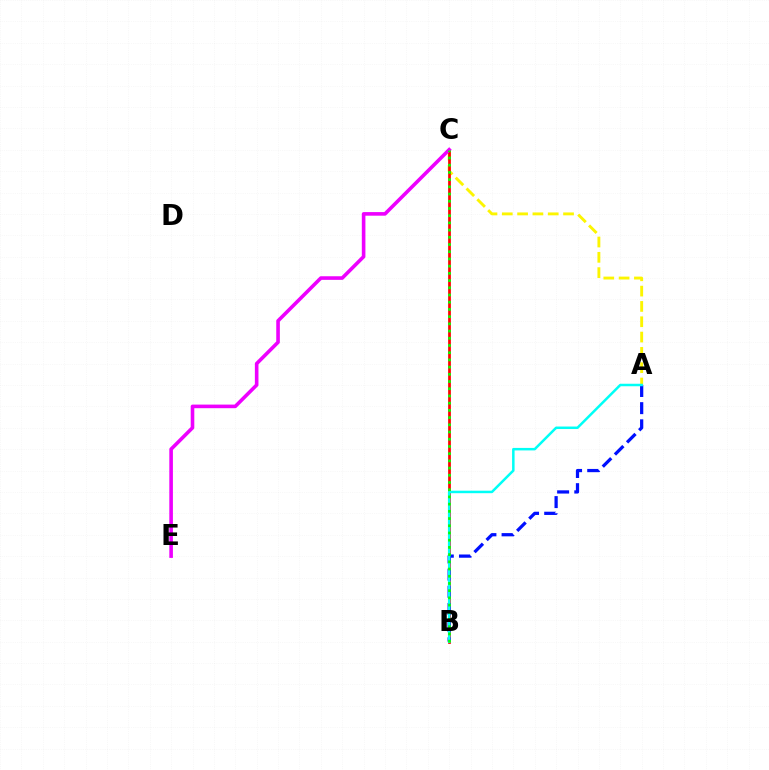{('A', 'C'): [{'color': '#fcf500', 'line_style': 'dashed', 'thickness': 2.08}], ('B', 'C'): [{'color': '#ff0000', 'line_style': 'solid', 'thickness': 1.97}, {'color': '#08ff00', 'line_style': 'dotted', 'thickness': 1.96}], ('A', 'B'): [{'color': '#0010ff', 'line_style': 'dashed', 'thickness': 2.33}, {'color': '#00fff6', 'line_style': 'solid', 'thickness': 1.8}], ('C', 'E'): [{'color': '#ee00ff', 'line_style': 'solid', 'thickness': 2.59}]}